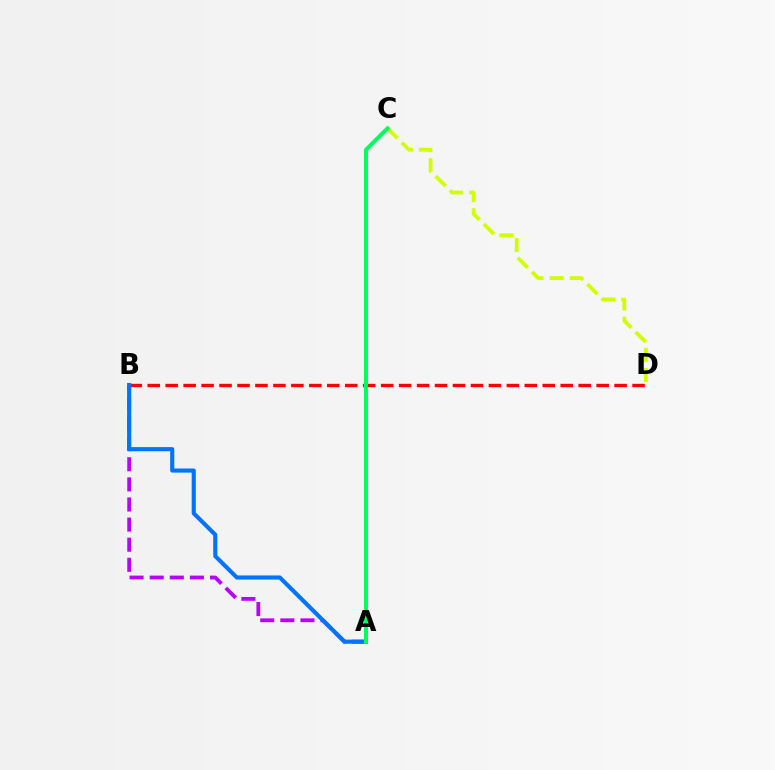{('A', 'B'): [{'color': '#b900ff', 'line_style': 'dashed', 'thickness': 2.73}, {'color': '#0074ff', 'line_style': 'solid', 'thickness': 2.96}], ('C', 'D'): [{'color': '#d1ff00', 'line_style': 'dashed', 'thickness': 2.73}], ('B', 'D'): [{'color': '#ff0000', 'line_style': 'dashed', 'thickness': 2.44}], ('A', 'C'): [{'color': '#00ff5c', 'line_style': 'solid', 'thickness': 2.84}]}